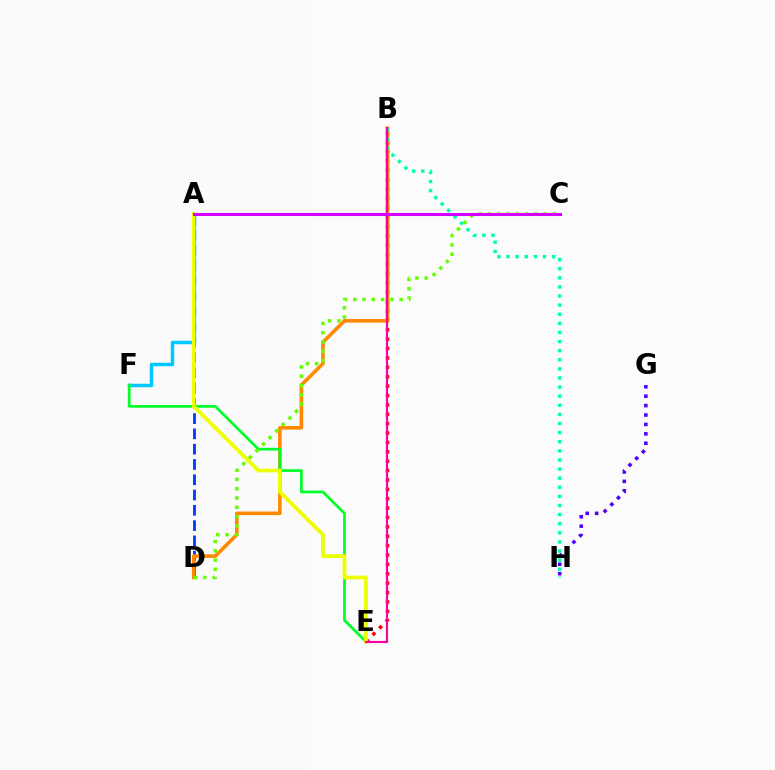{('A', 'F'): [{'color': '#00c7ff', 'line_style': 'solid', 'thickness': 2.5}], ('B', 'E'): [{'color': '#ff0000', 'line_style': 'dotted', 'thickness': 2.55}, {'color': '#ff00a0', 'line_style': 'solid', 'thickness': 1.56}], ('A', 'D'): [{'color': '#003fff', 'line_style': 'dashed', 'thickness': 2.08}], ('B', 'D'): [{'color': '#ff8800', 'line_style': 'solid', 'thickness': 2.59}], ('B', 'H'): [{'color': '#00ffaf', 'line_style': 'dotted', 'thickness': 2.47}], ('E', 'F'): [{'color': '#00ff27', 'line_style': 'solid', 'thickness': 1.95}], ('G', 'H'): [{'color': '#4f00ff', 'line_style': 'dotted', 'thickness': 2.56}], ('A', 'E'): [{'color': '#eeff00', 'line_style': 'solid', 'thickness': 2.72}], ('C', 'D'): [{'color': '#66ff00', 'line_style': 'dotted', 'thickness': 2.52}], ('A', 'C'): [{'color': '#d600ff', 'line_style': 'solid', 'thickness': 2.2}]}